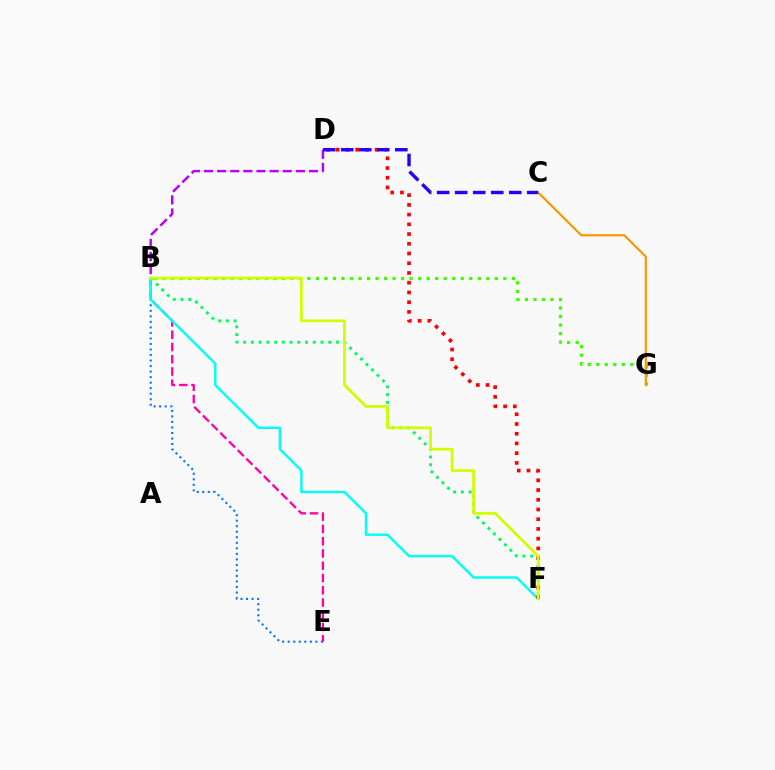{('B', 'E'): [{'color': '#0074ff', 'line_style': 'dotted', 'thickness': 1.5}, {'color': '#ff00ac', 'line_style': 'dashed', 'thickness': 1.67}], ('B', 'G'): [{'color': '#3dff00', 'line_style': 'dotted', 'thickness': 2.31}], ('B', 'F'): [{'color': '#00ff5c', 'line_style': 'dotted', 'thickness': 2.1}, {'color': '#00fff6', 'line_style': 'solid', 'thickness': 1.75}, {'color': '#d1ff00', 'line_style': 'solid', 'thickness': 1.99}], ('C', 'G'): [{'color': '#ff9400', 'line_style': 'solid', 'thickness': 1.56}], ('B', 'D'): [{'color': '#b900ff', 'line_style': 'dashed', 'thickness': 1.78}], ('D', 'F'): [{'color': '#ff0000', 'line_style': 'dotted', 'thickness': 2.64}], ('C', 'D'): [{'color': '#2500ff', 'line_style': 'dashed', 'thickness': 2.45}]}